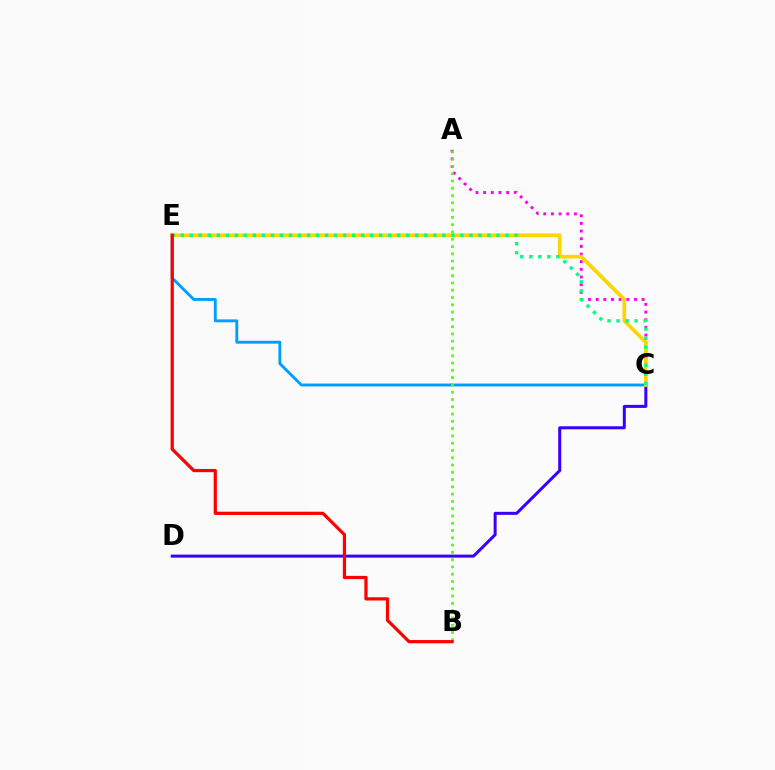{('C', 'E'): [{'color': '#009eff', 'line_style': 'solid', 'thickness': 2.07}, {'color': '#ffd500', 'line_style': 'solid', 'thickness': 2.66}, {'color': '#00ff86', 'line_style': 'dotted', 'thickness': 2.45}], ('A', 'C'): [{'color': '#ff00ed', 'line_style': 'dotted', 'thickness': 2.08}], ('C', 'D'): [{'color': '#3700ff', 'line_style': 'solid', 'thickness': 2.17}], ('A', 'B'): [{'color': '#4fff00', 'line_style': 'dotted', 'thickness': 1.98}], ('B', 'E'): [{'color': '#ff0000', 'line_style': 'solid', 'thickness': 2.32}]}